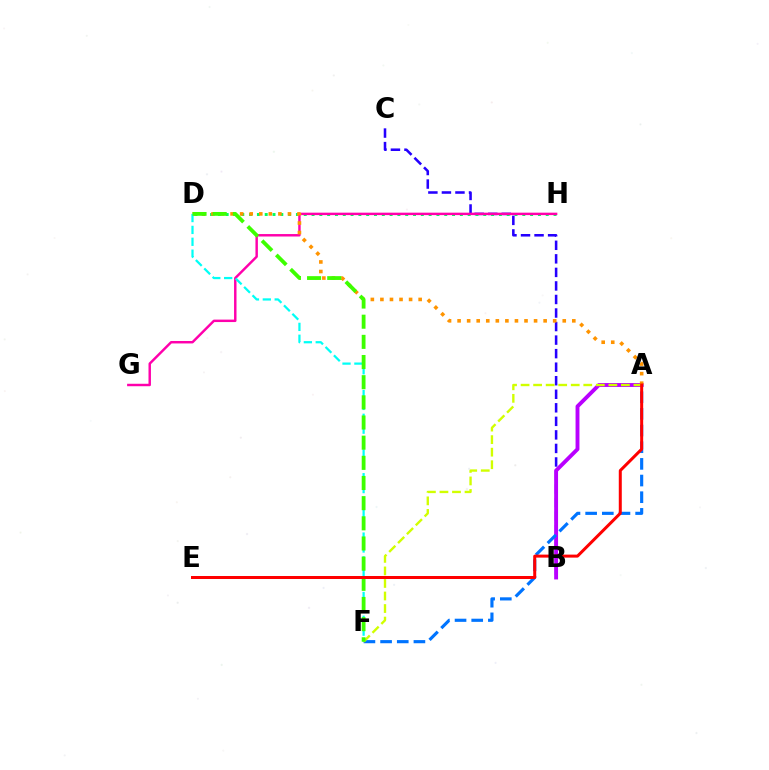{('B', 'C'): [{'color': '#2500ff', 'line_style': 'dashed', 'thickness': 1.84}], ('D', 'H'): [{'color': '#00ff5c', 'line_style': 'dotted', 'thickness': 2.12}], ('G', 'H'): [{'color': '#ff00ac', 'line_style': 'solid', 'thickness': 1.77}], ('A', 'B'): [{'color': '#b900ff', 'line_style': 'solid', 'thickness': 2.8}], ('A', 'D'): [{'color': '#ff9400', 'line_style': 'dotted', 'thickness': 2.6}], ('D', 'F'): [{'color': '#00fff6', 'line_style': 'dashed', 'thickness': 1.61}, {'color': '#3dff00', 'line_style': 'dashed', 'thickness': 2.74}], ('A', 'F'): [{'color': '#0074ff', 'line_style': 'dashed', 'thickness': 2.26}, {'color': '#d1ff00', 'line_style': 'dashed', 'thickness': 1.7}], ('A', 'E'): [{'color': '#ff0000', 'line_style': 'solid', 'thickness': 2.16}]}